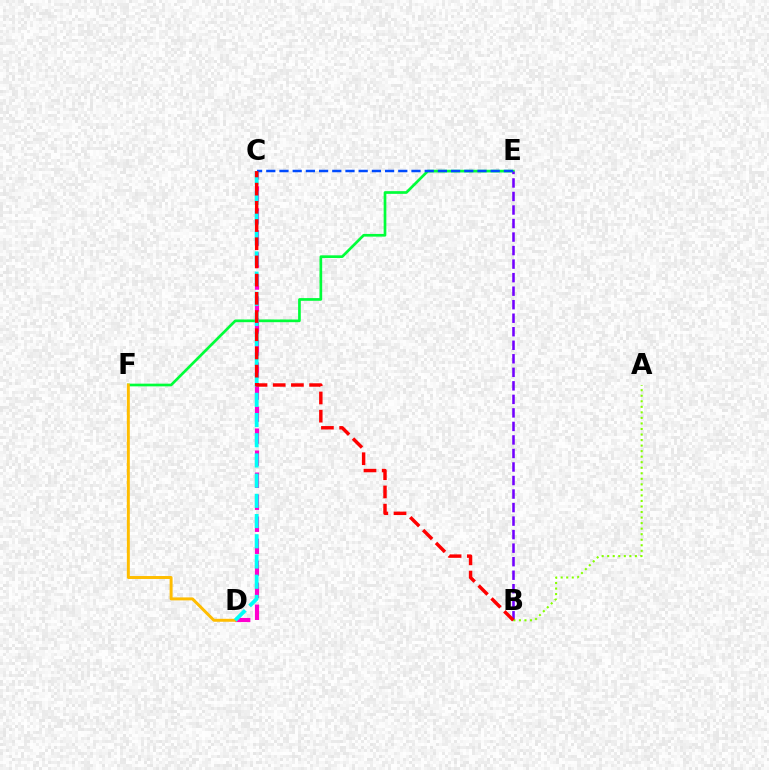{('E', 'F'): [{'color': '#00ff39', 'line_style': 'solid', 'thickness': 1.94}], ('B', 'E'): [{'color': '#7200ff', 'line_style': 'dashed', 'thickness': 1.84}], ('C', 'D'): [{'color': '#ff00cf', 'line_style': 'dashed', 'thickness': 2.99}, {'color': '#00fff6', 'line_style': 'dashed', 'thickness': 2.74}], ('D', 'F'): [{'color': '#ffbd00', 'line_style': 'solid', 'thickness': 2.13}], ('A', 'B'): [{'color': '#84ff00', 'line_style': 'dotted', 'thickness': 1.5}], ('C', 'E'): [{'color': '#004bff', 'line_style': 'dashed', 'thickness': 1.79}], ('B', 'C'): [{'color': '#ff0000', 'line_style': 'dashed', 'thickness': 2.47}]}